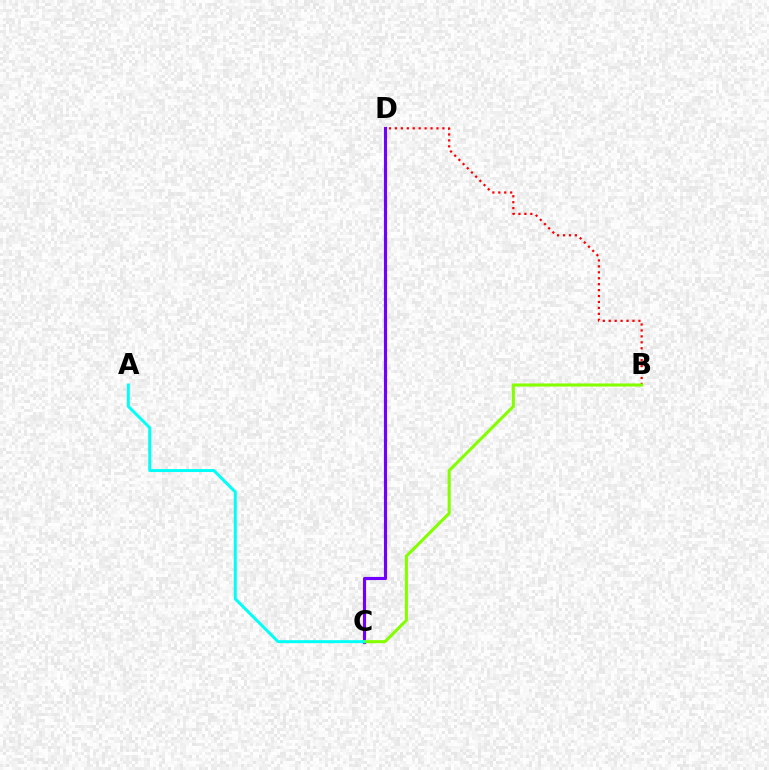{('C', 'D'): [{'color': '#7200ff', 'line_style': 'solid', 'thickness': 2.27}], ('B', 'D'): [{'color': '#ff0000', 'line_style': 'dotted', 'thickness': 1.61}], ('B', 'C'): [{'color': '#84ff00', 'line_style': 'solid', 'thickness': 2.22}], ('A', 'C'): [{'color': '#00fff6', 'line_style': 'solid', 'thickness': 2.14}]}